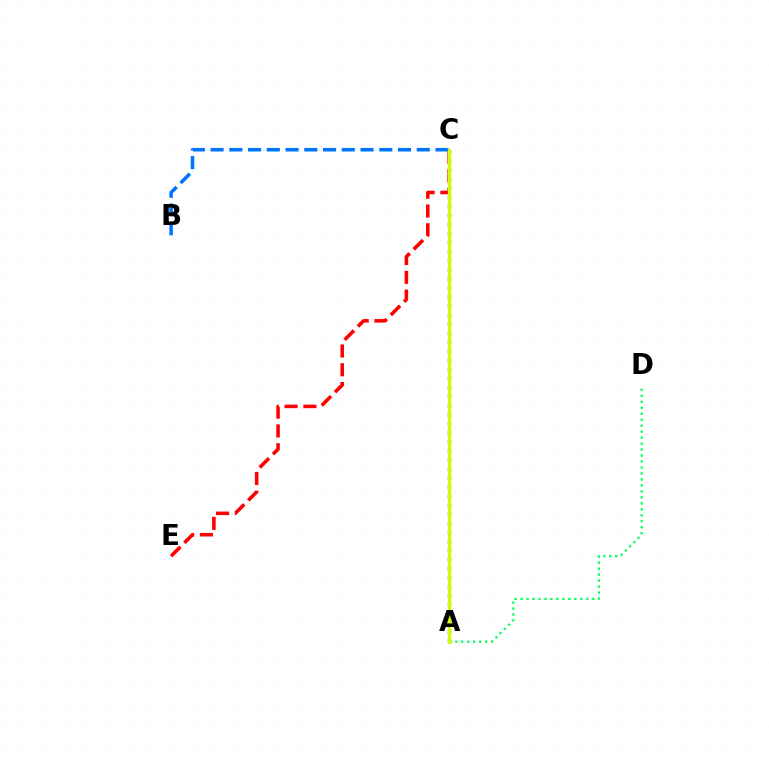{('A', 'D'): [{'color': '#00ff5c', 'line_style': 'dotted', 'thickness': 1.62}], ('A', 'C'): [{'color': '#b900ff', 'line_style': 'dotted', 'thickness': 2.46}, {'color': '#d1ff00', 'line_style': 'solid', 'thickness': 2.38}], ('C', 'E'): [{'color': '#ff0000', 'line_style': 'dashed', 'thickness': 2.55}], ('B', 'C'): [{'color': '#0074ff', 'line_style': 'dashed', 'thickness': 2.55}]}